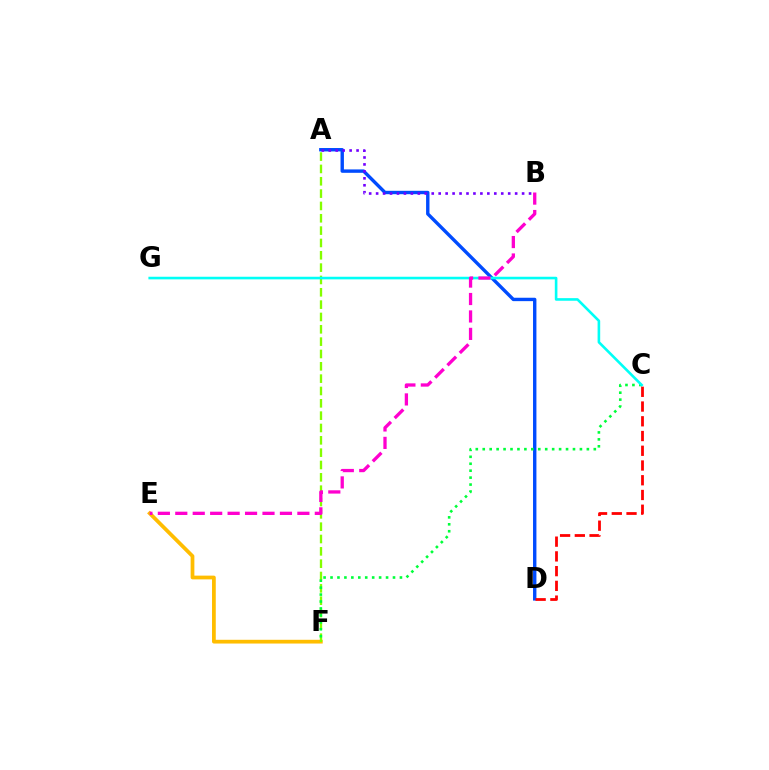{('E', 'F'): [{'color': '#ffbd00', 'line_style': 'solid', 'thickness': 2.7}], ('A', 'F'): [{'color': '#84ff00', 'line_style': 'dashed', 'thickness': 1.68}], ('A', 'D'): [{'color': '#004bff', 'line_style': 'solid', 'thickness': 2.44}], ('C', 'F'): [{'color': '#00ff39', 'line_style': 'dotted', 'thickness': 1.89}], ('C', 'G'): [{'color': '#00fff6', 'line_style': 'solid', 'thickness': 1.88}], ('A', 'B'): [{'color': '#7200ff', 'line_style': 'dotted', 'thickness': 1.89}], ('C', 'D'): [{'color': '#ff0000', 'line_style': 'dashed', 'thickness': 2.0}], ('B', 'E'): [{'color': '#ff00cf', 'line_style': 'dashed', 'thickness': 2.37}]}